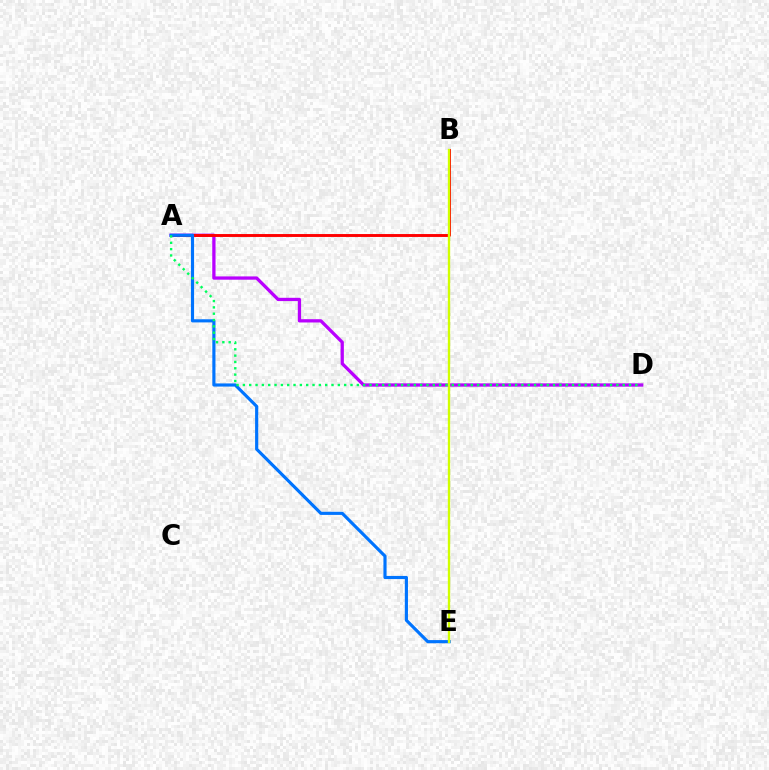{('A', 'D'): [{'color': '#b900ff', 'line_style': 'solid', 'thickness': 2.36}, {'color': '#00ff5c', 'line_style': 'dotted', 'thickness': 1.72}], ('A', 'B'): [{'color': '#ff0000', 'line_style': 'solid', 'thickness': 2.09}], ('A', 'E'): [{'color': '#0074ff', 'line_style': 'solid', 'thickness': 2.27}], ('B', 'E'): [{'color': '#d1ff00', 'line_style': 'solid', 'thickness': 1.68}]}